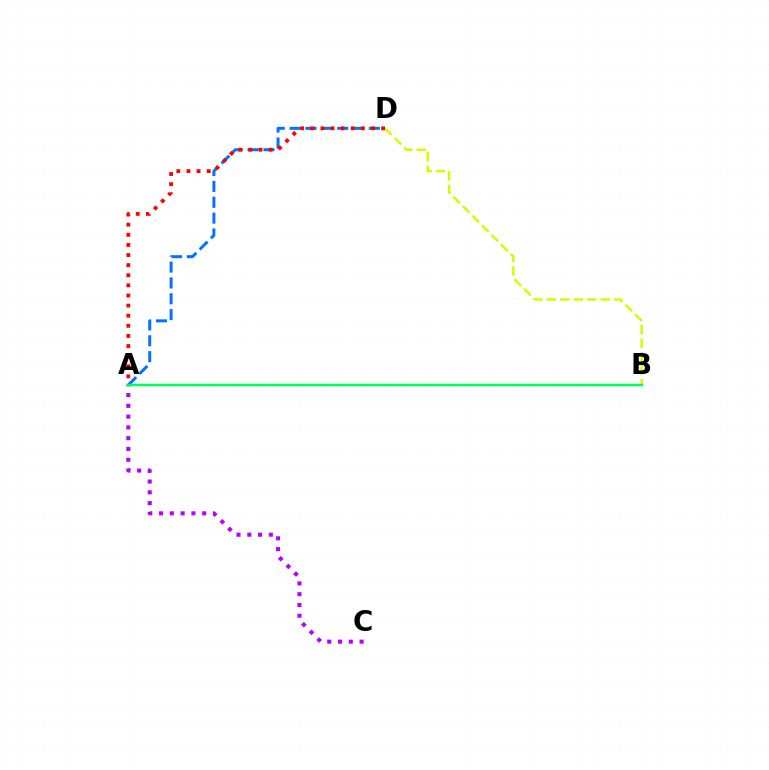{('B', 'D'): [{'color': '#d1ff00', 'line_style': 'dashed', 'thickness': 1.83}], ('A', 'C'): [{'color': '#b900ff', 'line_style': 'dotted', 'thickness': 2.93}], ('A', 'D'): [{'color': '#0074ff', 'line_style': 'dashed', 'thickness': 2.15}, {'color': '#ff0000', 'line_style': 'dotted', 'thickness': 2.75}], ('A', 'B'): [{'color': '#00ff5c', 'line_style': 'solid', 'thickness': 1.8}]}